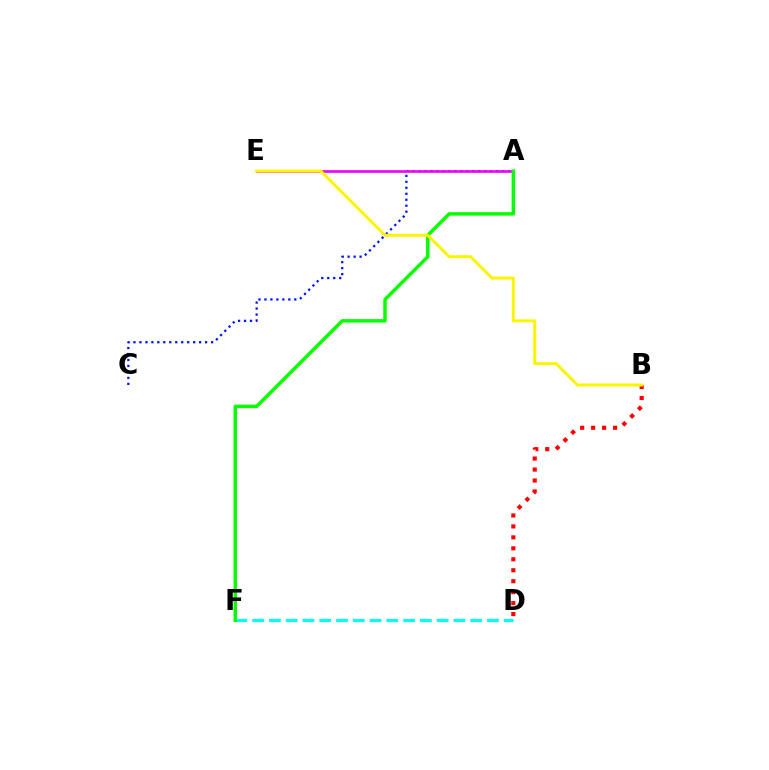{('A', 'C'): [{'color': '#0010ff', 'line_style': 'dotted', 'thickness': 1.62}], ('B', 'D'): [{'color': '#ff0000', 'line_style': 'dotted', 'thickness': 2.98}], ('A', 'E'): [{'color': '#ee00ff', 'line_style': 'solid', 'thickness': 1.91}], ('D', 'F'): [{'color': '#00fff6', 'line_style': 'dashed', 'thickness': 2.28}], ('A', 'F'): [{'color': '#08ff00', 'line_style': 'solid', 'thickness': 2.5}], ('B', 'E'): [{'color': '#fcf500', 'line_style': 'solid', 'thickness': 2.14}]}